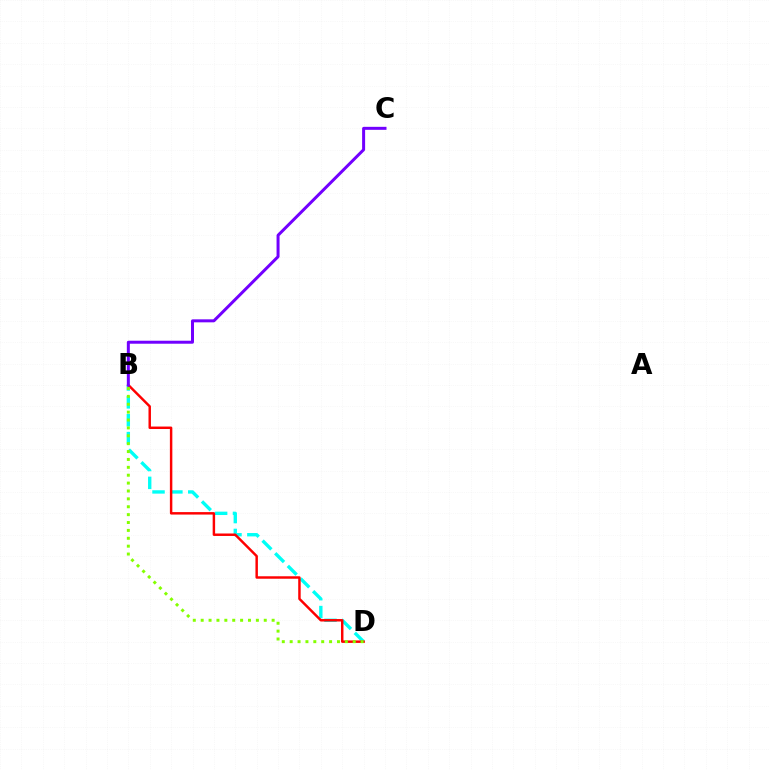{('B', 'D'): [{'color': '#00fff6', 'line_style': 'dashed', 'thickness': 2.43}, {'color': '#ff0000', 'line_style': 'solid', 'thickness': 1.77}, {'color': '#84ff00', 'line_style': 'dotted', 'thickness': 2.14}], ('B', 'C'): [{'color': '#7200ff', 'line_style': 'solid', 'thickness': 2.16}]}